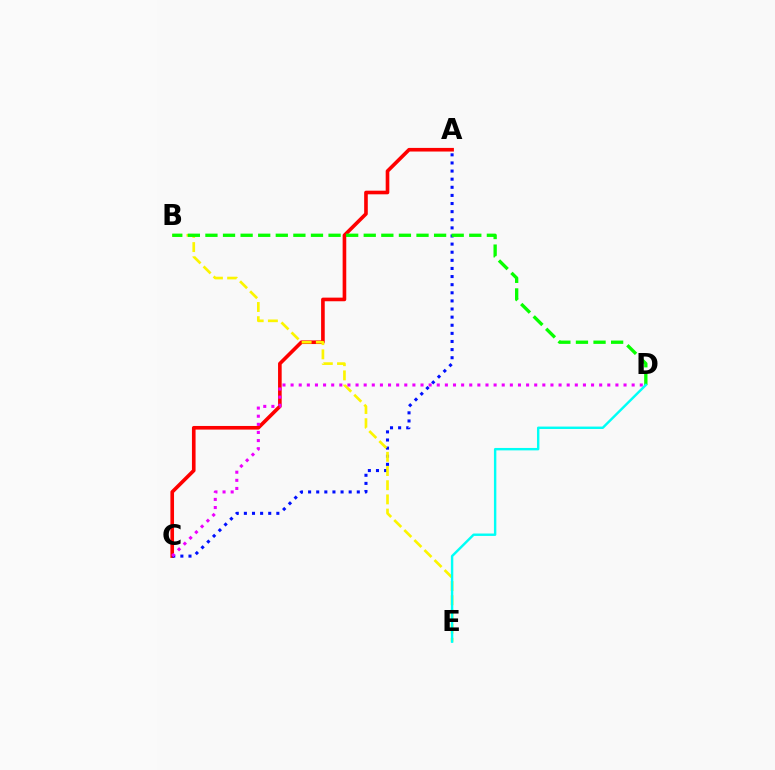{('A', 'C'): [{'color': '#ff0000', 'line_style': 'solid', 'thickness': 2.61}, {'color': '#0010ff', 'line_style': 'dotted', 'thickness': 2.2}], ('B', 'E'): [{'color': '#fcf500', 'line_style': 'dashed', 'thickness': 1.93}], ('C', 'D'): [{'color': '#ee00ff', 'line_style': 'dotted', 'thickness': 2.21}], ('B', 'D'): [{'color': '#08ff00', 'line_style': 'dashed', 'thickness': 2.39}], ('D', 'E'): [{'color': '#00fff6', 'line_style': 'solid', 'thickness': 1.74}]}